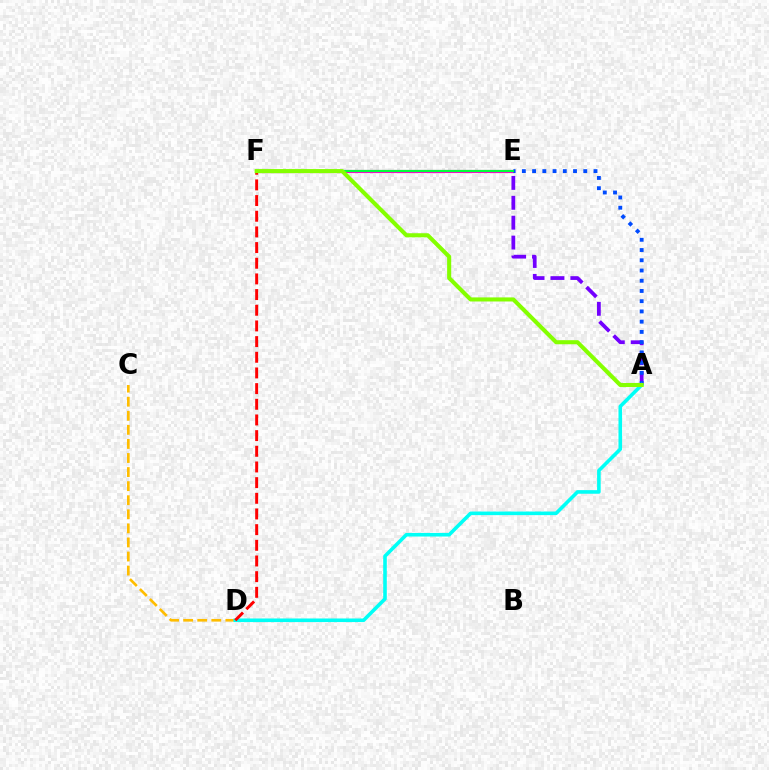{('E', 'F'): [{'color': '#ff00cf', 'line_style': 'solid', 'thickness': 2.26}, {'color': '#00ff39', 'line_style': 'solid', 'thickness': 1.56}], ('C', 'D'): [{'color': '#ffbd00', 'line_style': 'dashed', 'thickness': 1.91}], ('A', 'E'): [{'color': '#7200ff', 'line_style': 'dashed', 'thickness': 2.7}, {'color': '#004bff', 'line_style': 'dotted', 'thickness': 2.78}], ('A', 'D'): [{'color': '#00fff6', 'line_style': 'solid', 'thickness': 2.59}], ('D', 'F'): [{'color': '#ff0000', 'line_style': 'dashed', 'thickness': 2.13}], ('A', 'F'): [{'color': '#84ff00', 'line_style': 'solid', 'thickness': 2.94}]}